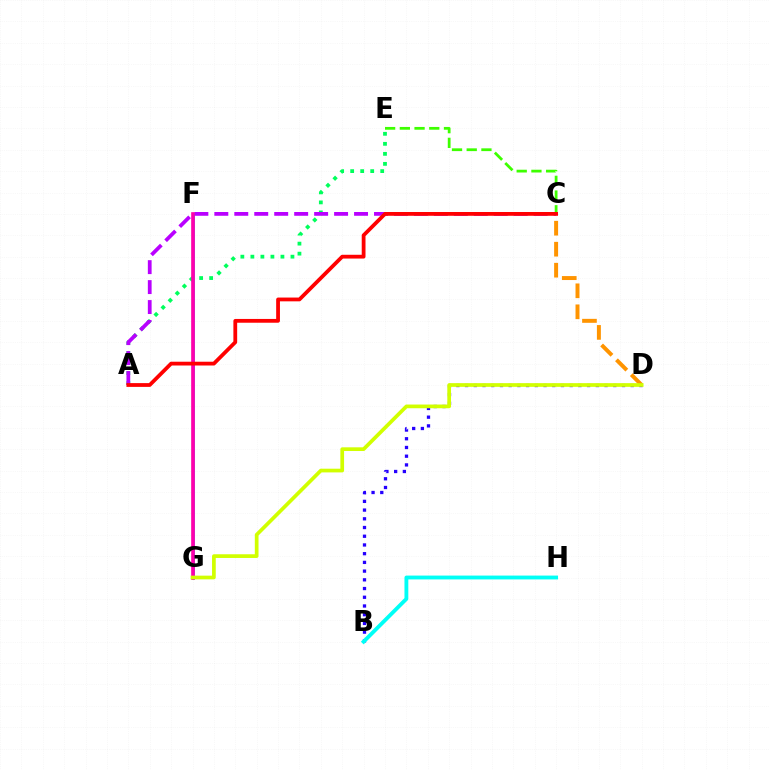{('A', 'E'): [{'color': '#00ff5c', 'line_style': 'dotted', 'thickness': 2.72}], ('C', 'D'): [{'color': '#ff9400', 'line_style': 'dashed', 'thickness': 2.85}], ('A', 'C'): [{'color': '#b900ff', 'line_style': 'dashed', 'thickness': 2.71}, {'color': '#ff0000', 'line_style': 'solid', 'thickness': 2.72}], ('B', 'D'): [{'color': '#2500ff', 'line_style': 'dotted', 'thickness': 2.37}], ('C', 'E'): [{'color': '#3dff00', 'line_style': 'dashed', 'thickness': 2.0}], ('F', 'G'): [{'color': '#0074ff', 'line_style': 'solid', 'thickness': 1.81}, {'color': '#ff00ac', 'line_style': 'solid', 'thickness': 2.63}], ('D', 'G'): [{'color': '#d1ff00', 'line_style': 'solid', 'thickness': 2.67}], ('B', 'H'): [{'color': '#00fff6', 'line_style': 'solid', 'thickness': 2.77}]}